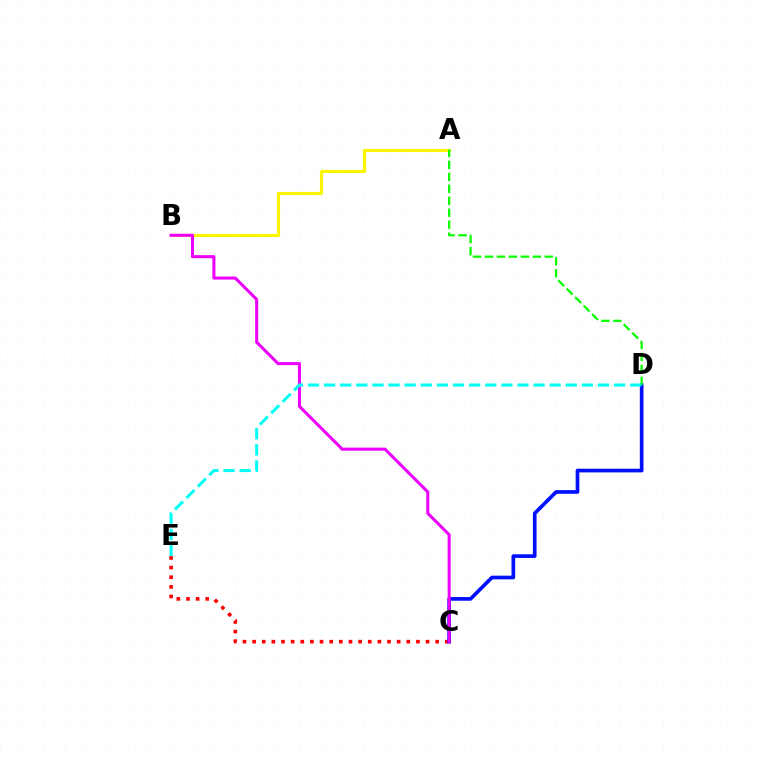{('C', 'E'): [{'color': '#ff0000', 'line_style': 'dotted', 'thickness': 2.62}], ('C', 'D'): [{'color': '#0010ff', 'line_style': 'solid', 'thickness': 2.65}], ('A', 'B'): [{'color': '#fcf500', 'line_style': 'solid', 'thickness': 2.24}], ('A', 'D'): [{'color': '#08ff00', 'line_style': 'dashed', 'thickness': 1.63}], ('B', 'C'): [{'color': '#ee00ff', 'line_style': 'solid', 'thickness': 2.19}], ('D', 'E'): [{'color': '#00fff6', 'line_style': 'dashed', 'thickness': 2.19}]}